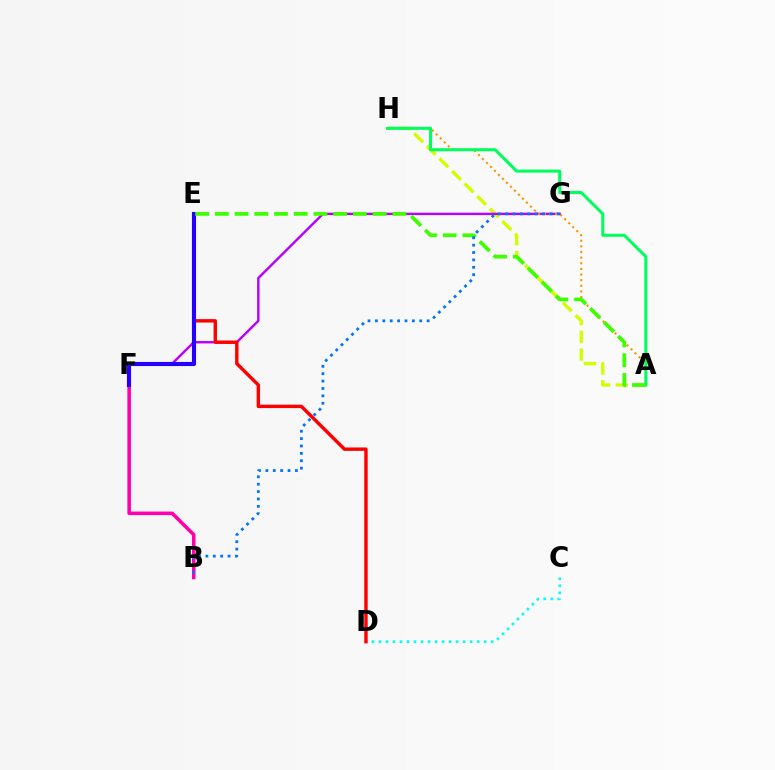{('A', 'H'): [{'color': '#d1ff00', 'line_style': 'dashed', 'thickness': 2.41}, {'color': '#ff9400', 'line_style': 'dotted', 'thickness': 1.53}, {'color': '#00ff5c', 'line_style': 'solid', 'thickness': 2.19}], ('B', 'F'): [{'color': '#ff00ac', 'line_style': 'solid', 'thickness': 2.56}], ('F', 'G'): [{'color': '#b900ff', 'line_style': 'solid', 'thickness': 1.73}], ('C', 'D'): [{'color': '#00fff6', 'line_style': 'dotted', 'thickness': 1.91}], ('D', 'E'): [{'color': '#ff0000', 'line_style': 'solid', 'thickness': 2.46}], ('E', 'F'): [{'color': '#2500ff', 'line_style': 'solid', 'thickness': 2.95}], ('A', 'E'): [{'color': '#3dff00', 'line_style': 'dashed', 'thickness': 2.68}], ('B', 'G'): [{'color': '#0074ff', 'line_style': 'dotted', 'thickness': 2.01}]}